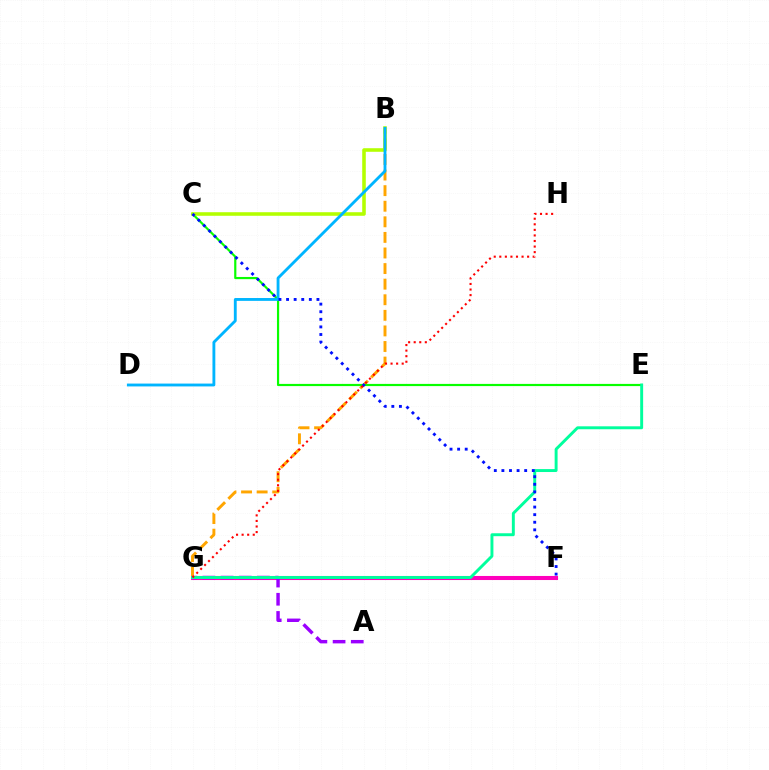{('B', 'G'): [{'color': '#ffa500', 'line_style': 'dashed', 'thickness': 2.12}], ('F', 'G'): [{'color': '#ff00bd', 'line_style': 'solid', 'thickness': 2.92}], ('A', 'G'): [{'color': '#9b00ff', 'line_style': 'dashed', 'thickness': 2.47}], ('C', 'E'): [{'color': '#08ff00', 'line_style': 'solid', 'thickness': 1.57}], ('E', 'G'): [{'color': '#00ff9d', 'line_style': 'solid', 'thickness': 2.11}], ('B', 'C'): [{'color': '#b3ff00', 'line_style': 'solid', 'thickness': 2.57}], ('B', 'D'): [{'color': '#00b5ff', 'line_style': 'solid', 'thickness': 2.05}], ('C', 'F'): [{'color': '#0010ff', 'line_style': 'dotted', 'thickness': 2.06}], ('G', 'H'): [{'color': '#ff0000', 'line_style': 'dotted', 'thickness': 1.51}]}